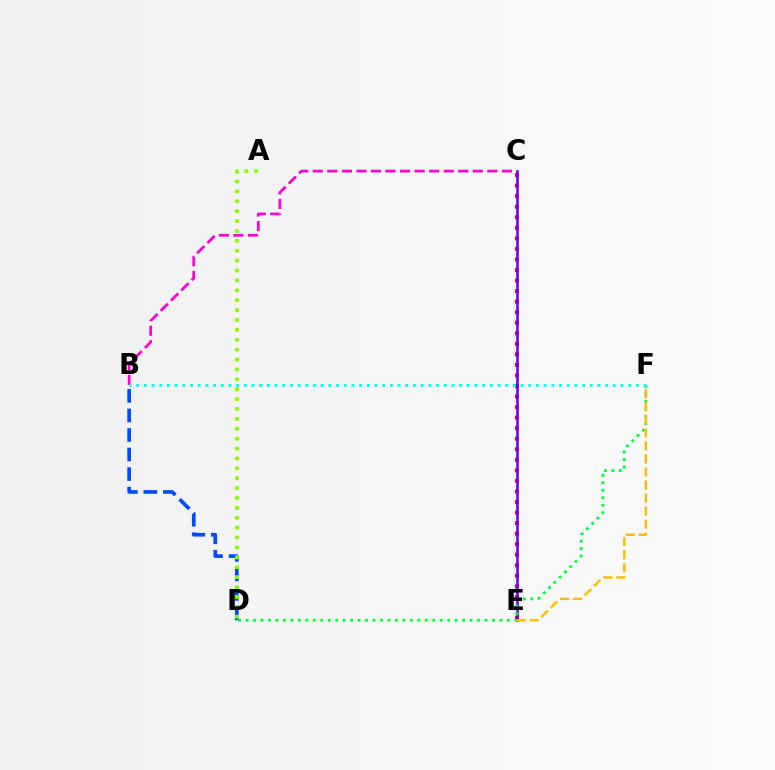{('B', 'D'): [{'color': '#004bff', 'line_style': 'dashed', 'thickness': 2.65}], ('B', 'C'): [{'color': '#ff00cf', 'line_style': 'dashed', 'thickness': 1.98}], ('C', 'E'): [{'color': '#ff0000', 'line_style': 'dotted', 'thickness': 2.87}, {'color': '#7200ff', 'line_style': 'solid', 'thickness': 1.89}], ('A', 'D'): [{'color': '#84ff00', 'line_style': 'dotted', 'thickness': 2.69}], ('D', 'F'): [{'color': '#00ff39', 'line_style': 'dotted', 'thickness': 2.03}], ('E', 'F'): [{'color': '#ffbd00', 'line_style': 'dashed', 'thickness': 1.77}], ('B', 'F'): [{'color': '#00fff6', 'line_style': 'dotted', 'thickness': 2.09}]}